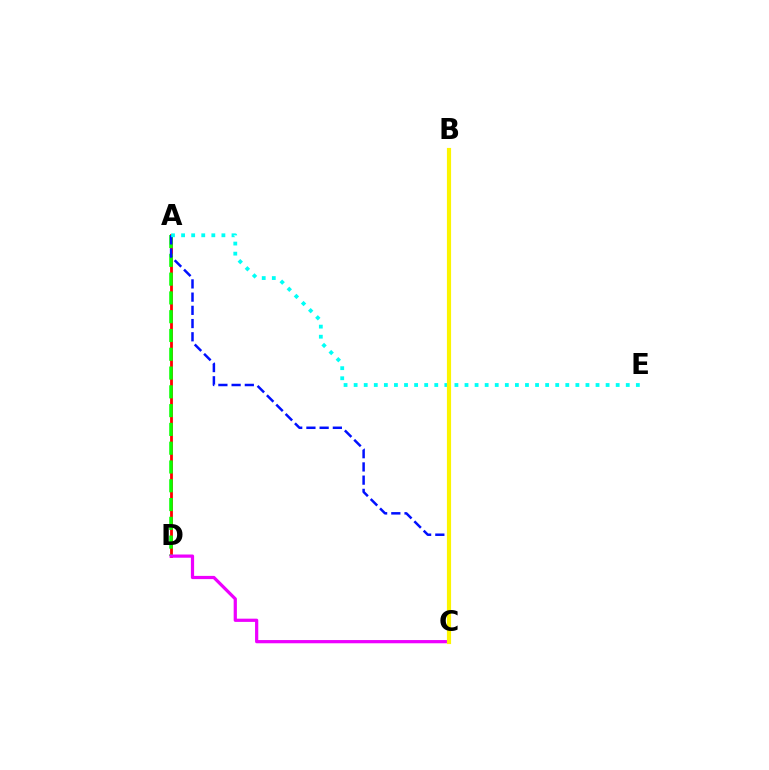{('A', 'D'): [{'color': '#ff0000', 'line_style': 'solid', 'thickness': 2.01}, {'color': '#08ff00', 'line_style': 'dashed', 'thickness': 2.55}], ('A', 'C'): [{'color': '#0010ff', 'line_style': 'dashed', 'thickness': 1.8}], ('A', 'E'): [{'color': '#00fff6', 'line_style': 'dotted', 'thickness': 2.74}], ('C', 'D'): [{'color': '#ee00ff', 'line_style': 'solid', 'thickness': 2.32}], ('B', 'C'): [{'color': '#fcf500', 'line_style': 'solid', 'thickness': 3.0}]}